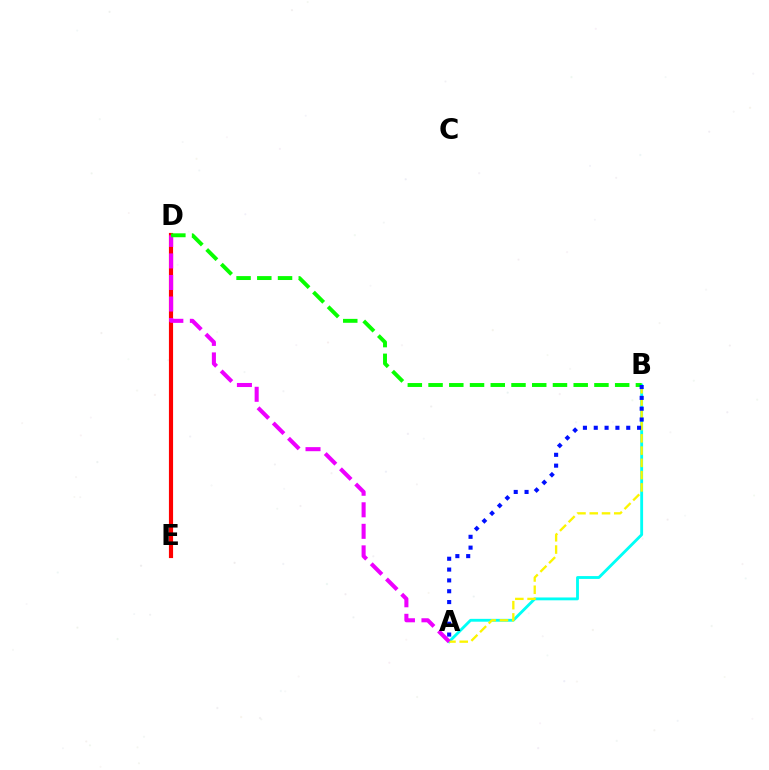{('A', 'B'): [{'color': '#00fff6', 'line_style': 'solid', 'thickness': 2.05}, {'color': '#fcf500', 'line_style': 'dashed', 'thickness': 1.67}, {'color': '#0010ff', 'line_style': 'dotted', 'thickness': 2.94}], ('D', 'E'): [{'color': '#ff0000', 'line_style': 'solid', 'thickness': 2.99}], ('A', 'D'): [{'color': '#ee00ff', 'line_style': 'dashed', 'thickness': 2.93}], ('B', 'D'): [{'color': '#08ff00', 'line_style': 'dashed', 'thickness': 2.82}]}